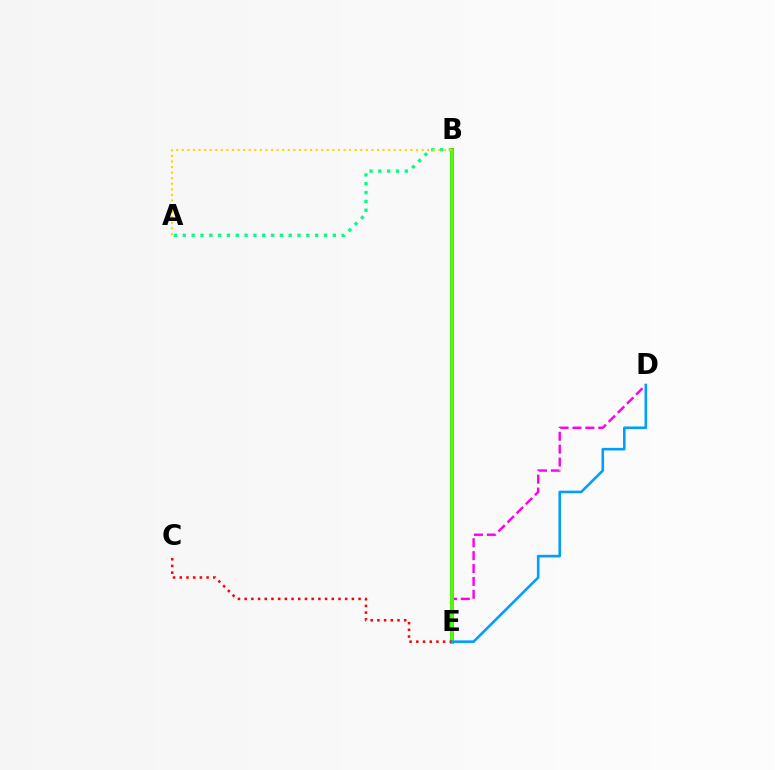{('D', 'E'): [{'color': '#ff00ed', 'line_style': 'dashed', 'thickness': 1.75}, {'color': '#009eff', 'line_style': 'solid', 'thickness': 1.86}], ('A', 'B'): [{'color': '#00ff86', 'line_style': 'dotted', 'thickness': 2.4}, {'color': '#ffd500', 'line_style': 'dotted', 'thickness': 1.51}], ('B', 'E'): [{'color': '#3700ff', 'line_style': 'solid', 'thickness': 2.88}, {'color': '#4fff00', 'line_style': 'solid', 'thickness': 2.73}], ('C', 'E'): [{'color': '#ff0000', 'line_style': 'dotted', 'thickness': 1.82}]}